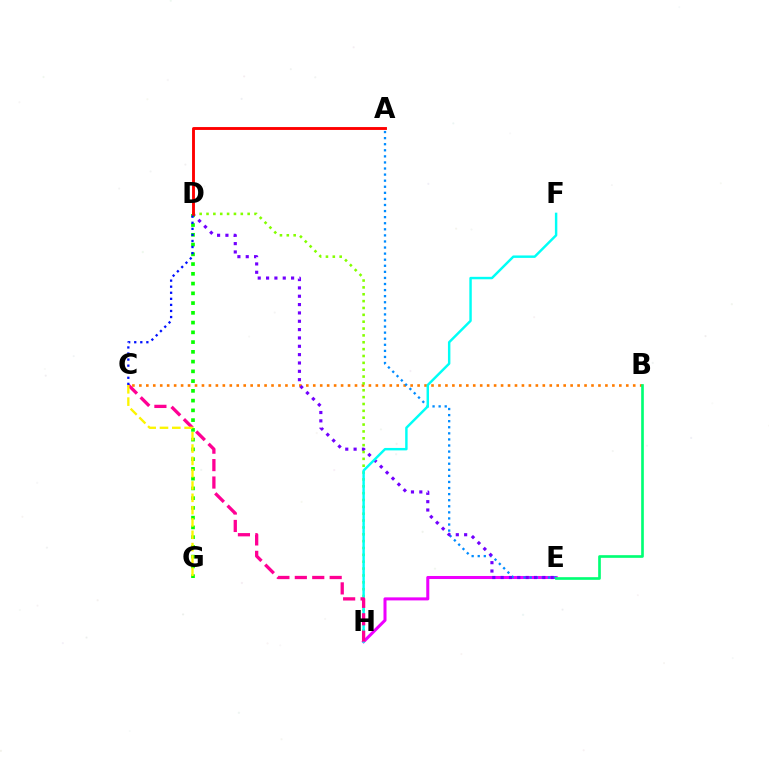{('E', 'H'): [{'color': '#ee00ff', 'line_style': 'solid', 'thickness': 2.18}], ('B', 'C'): [{'color': '#ff7c00', 'line_style': 'dotted', 'thickness': 1.89}], ('A', 'E'): [{'color': '#008cff', 'line_style': 'dotted', 'thickness': 1.65}], ('D', 'E'): [{'color': '#7200ff', 'line_style': 'dotted', 'thickness': 2.27}], ('D', 'H'): [{'color': '#84ff00', 'line_style': 'dotted', 'thickness': 1.86}], ('D', 'G'): [{'color': '#08ff00', 'line_style': 'dotted', 'thickness': 2.65}], ('A', 'D'): [{'color': '#ff0000', 'line_style': 'solid', 'thickness': 2.07}], ('B', 'E'): [{'color': '#00ff74', 'line_style': 'solid', 'thickness': 1.92}], ('F', 'H'): [{'color': '#00fff6', 'line_style': 'solid', 'thickness': 1.76}], ('C', 'H'): [{'color': '#ff0094', 'line_style': 'dashed', 'thickness': 2.37}], ('C', 'G'): [{'color': '#fcf500', 'line_style': 'dashed', 'thickness': 1.67}], ('C', 'D'): [{'color': '#0010ff', 'line_style': 'dotted', 'thickness': 1.65}]}